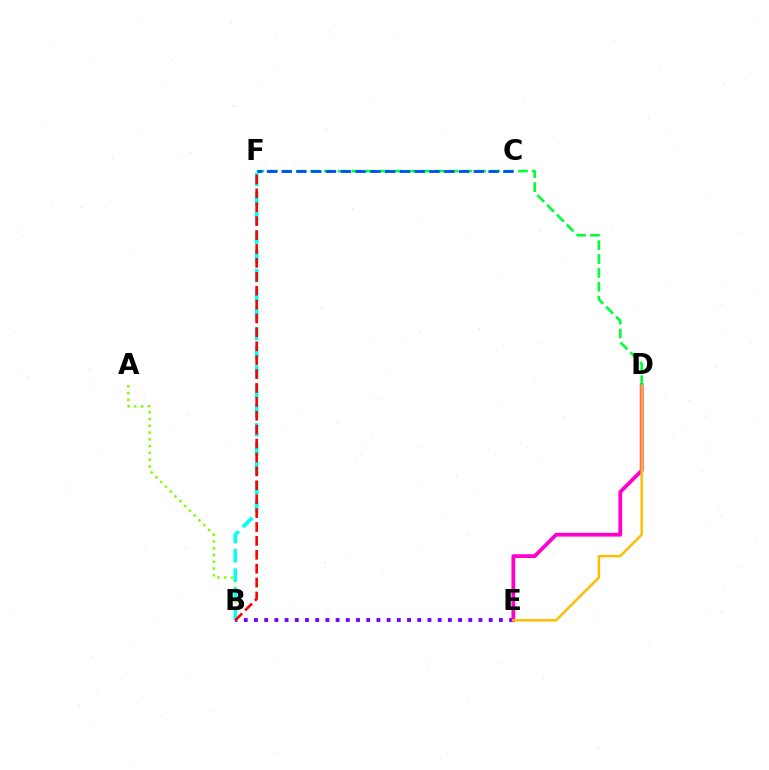{('B', 'E'): [{'color': '#7200ff', 'line_style': 'dotted', 'thickness': 2.77}], ('A', 'B'): [{'color': '#84ff00', 'line_style': 'dotted', 'thickness': 1.84}], ('D', 'E'): [{'color': '#ff00cf', 'line_style': 'solid', 'thickness': 2.7}, {'color': '#ffbd00', 'line_style': 'solid', 'thickness': 1.77}], ('D', 'F'): [{'color': '#00ff39', 'line_style': 'dashed', 'thickness': 1.89}], ('B', 'F'): [{'color': '#00fff6', 'line_style': 'dashed', 'thickness': 2.62}, {'color': '#ff0000', 'line_style': 'dashed', 'thickness': 1.89}], ('C', 'F'): [{'color': '#004bff', 'line_style': 'dashed', 'thickness': 2.01}]}